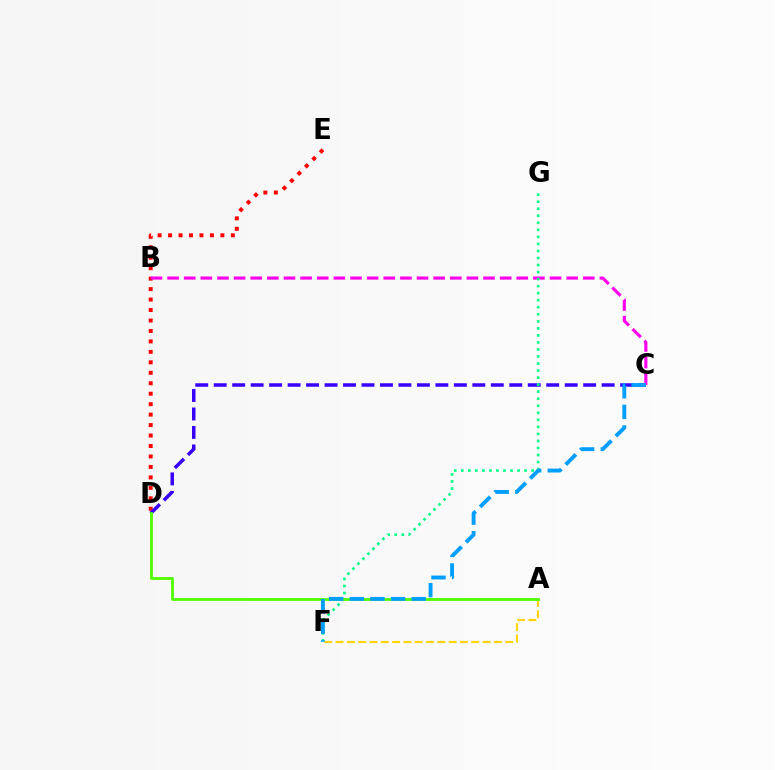{('D', 'E'): [{'color': '#ff0000', 'line_style': 'dotted', 'thickness': 2.84}], ('C', 'D'): [{'color': '#3700ff', 'line_style': 'dashed', 'thickness': 2.51}], ('B', 'C'): [{'color': '#ff00ed', 'line_style': 'dashed', 'thickness': 2.26}], ('F', 'G'): [{'color': '#00ff86', 'line_style': 'dotted', 'thickness': 1.91}], ('A', 'F'): [{'color': '#ffd500', 'line_style': 'dashed', 'thickness': 1.54}], ('A', 'D'): [{'color': '#4fff00', 'line_style': 'solid', 'thickness': 2.01}], ('C', 'F'): [{'color': '#009eff', 'line_style': 'dashed', 'thickness': 2.8}]}